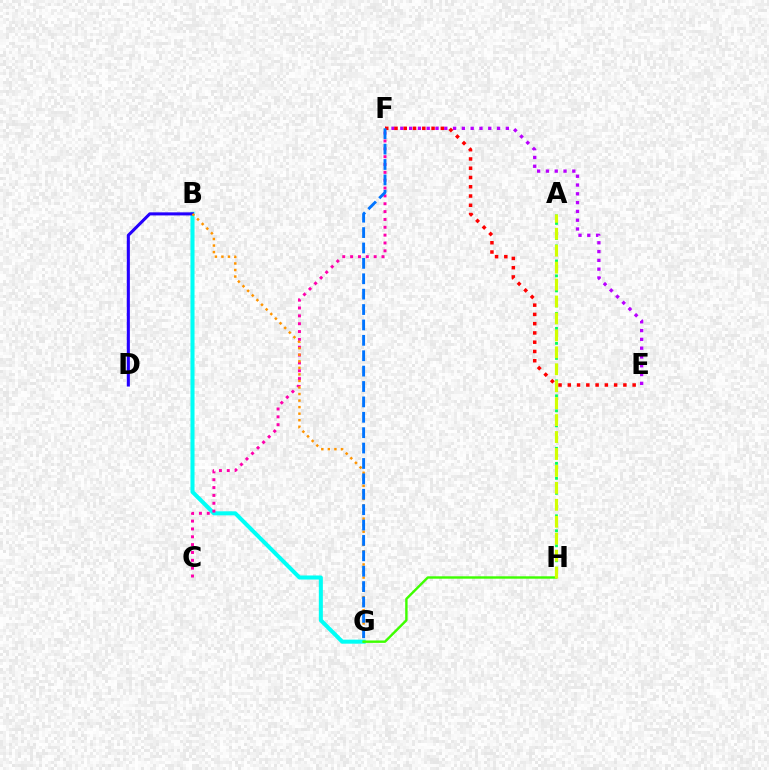{('B', 'G'): [{'color': '#00fff6', 'line_style': 'solid', 'thickness': 2.91}, {'color': '#ff9400', 'line_style': 'dotted', 'thickness': 1.78}], ('C', 'F'): [{'color': '#ff00ac', 'line_style': 'dotted', 'thickness': 2.13}], ('G', 'H'): [{'color': '#3dff00', 'line_style': 'solid', 'thickness': 1.73}], ('E', 'F'): [{'color': '#b900ff', 'line_style': 'dotted', 'thickness': 2.39}, {'color': '#ff0000', 'line_style': 'dotted', 'thickness': 2.52}], ('A', 'H'): [{'color': '#00ff5c', 'line_style': 'dotted', 'thickness': 2.04}, {'color': '#d1ff00', 'line_style': 'dashed', 'thickness': 2.3}], ('B', 'D'): [{'color': '#2500ff', 'line_style': 'solid', 'thickness': 2.21}], ('F', 'G'): [{'color': '#0074ff', 'line_style': 'dashed', 'thickness': 2.09}]}